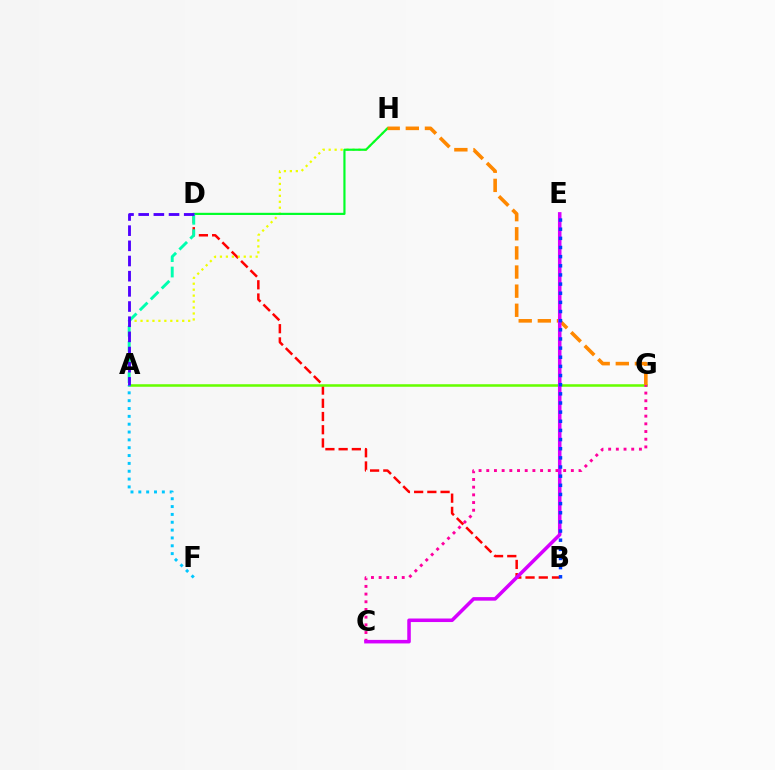{('B', 'D'): [{'color': '#ff0000', 'line_style': 'dashed', 'thickness': 1.8}], ('A', 'H'): [{'color': '#eeff00', 'line_style': 'dotted', 'thickness': 1.62}], ('A', 'G'): [{'color': '#66ff00', 'line_style': 'solid', 'thickness': 1.83}], ('D', 'H'): [{'color': '#00ff27', 'line_style': 'solid', 'thickness': 1.56}], ('C', 'G'): [{'color': '#ff00a0', 'line_style': 'dotted', 'thickness': 2.09}], ('A', 'D'): [{'color': '#00ffaf', 'line_style': 'dashed', 'thickness': 2.1}, {'color': '#4f00ff', 'line_style': 'dashed', 'thickness': 2.06}], ('A', 'F'): [{'color': '#00c7ff', 'line_style': 'dotted', 'thickness': 2.13}], ('G', 'H'): [{'color': '#ff8800', 'line_style': 'dashed', 'thickness': 2.6}], ('C', 'E'): [{'color': '#d600ff', 'line_style': 'solid', 'thickness': 2.55}], ('B', 'E'): [{'color': '#003fff', 'line_style': 'dotted', 'thickness': 2.49}]}